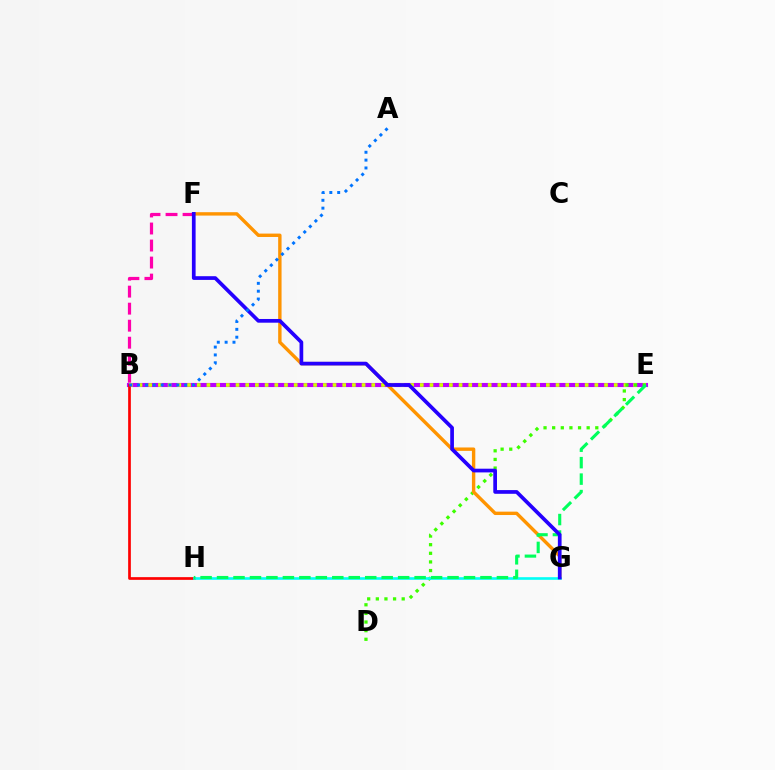{('B', 'E'): [{'color': '#b900ff', 'line_style': 'solid', 'thickness': 2.96}, {'color': '#d1ff00', 'line_style': 'dotted', 'thickness': 2.63}], ('D', 'E'): [{'color': '#3dff00', 'line_style': 'dotted', 'thickness': 2.34}], ('B', 'H'): [{'color': '#ff0000', 'line_style': 'solid', 'thickness': 1.95}], ('F', 'G'): [{'color': '#ff9400', 'line_style': 'solid', 'thickness': 2.44}, {'color': '#2500ff', 'line_style': 'solid', 'thickness': 2.67}], ('B', 'F'): [{'color': '#ff00ac', 'line_style': 'dashed', 'thickness': 2.31}], ('G', 'H'): [{'color': '#00fff6', 'line_style': 'solid', 'thickness': 1.89}], ('E', 'H'): [{'color': '#00ff5c', 'line_style': 'dashed', 'thickness': 2.24}], ('A', 'B'): [{'color': '#0074ff', 'line_style': 'dotted', 'thickness': 2.13}]}